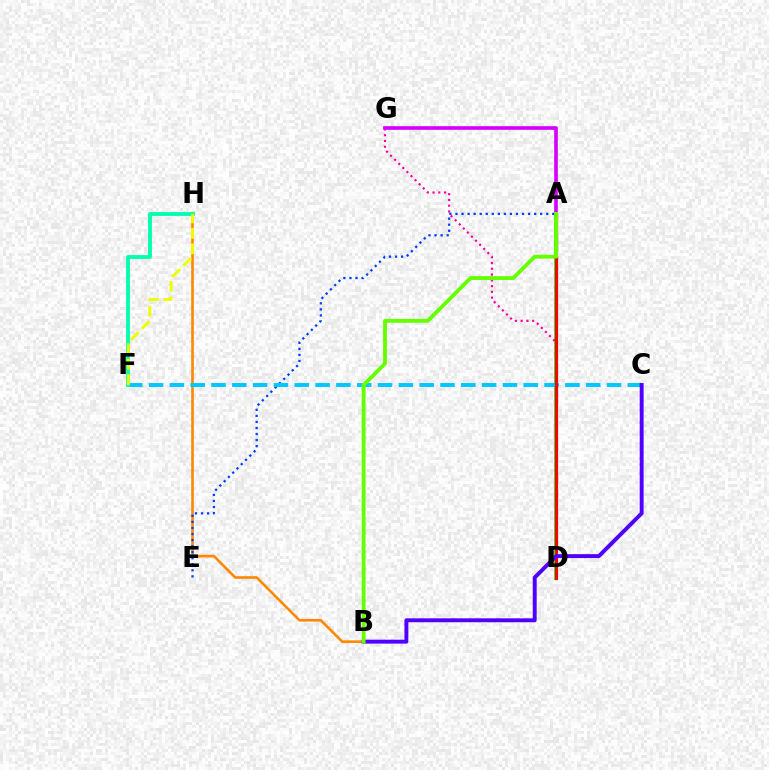{('A', 'D'): [{'color': '#00ff27', 'line_style': 'solid', 'thickness': 2.75}, {'color': '#ff0000', 'line_style': 'solid', 'thickness': 2.32}], ('D', 'G'): [{'color': '#ff00a0', 'line_style': 'dotted', 'thickness': 1.57}], ('B', 'H'): [{'color': '#ff8800', 'line_style': 'solid', 'thickness': 1.88}], ('A', 'E'): [{'color': '#003fff', 'line_style': 'dotted', 'thickness': 1.64}], ('C', 'F'): [{'color': '#00c7ff', 'line_style': 'dashed', 'thickness': 2.83}], ('F', 'H'): [{'color': '#00ffaf', 'line_style': 'solid', 'thickness': 2.76}, {'color': '#eeff00', 'line_style': 'dashed', 'thickness': 2.1}], ('B', 'C'): [{'color': '#4f00ff', 'line_style': 'solid', 'thickness': 2.82}], ('A', 'G'): [{'color': '#d600ff', 'line_style': 'solid', 'thickness': 2.62}], ('A', 'B'): [{'color': '#66ff00', 'line_style': 'solid', 'thickness': 2.77}]}